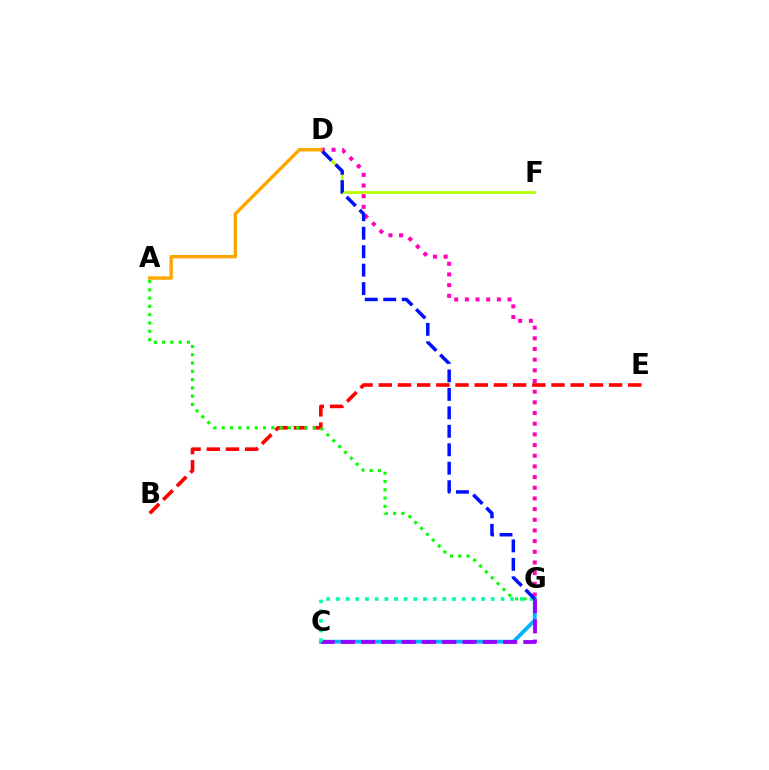{('C', 'G'): [{'color': '#00b5ff', 'line_style': 'solid', 'thickness': 2.74}, {'color': '#9b00ff', 'line_style': 'dashed', 'thickness': 2.75}, {'color': '#00ff9d', 'line_style': 'dotted', 'thickness': 2.63}], ('B', 'E'): [{'color': '#ff0000', 'line_style': 'dashed', 'thickness': 2.61}], ('A', 'G'): [{'color': '#08ff00', 'line_style': 'dotted', 'thickness': 2.25}], ('D', 'F'): [{'color': '#b3ff00', 'line_style': 'solid', 'thickness': 2.01}], ('D', 'G'): [{'color': '#ff00bd', 'line_style': 'dotted', 'thickness': 2.9}, {'color': '#0010ff', 'line_style': 'dashed', 'thickness': 2.51}], ('A', 'D'): [{'color': '#ffa500', 'line_style': 'solid', 'thickness': 2.44}]}